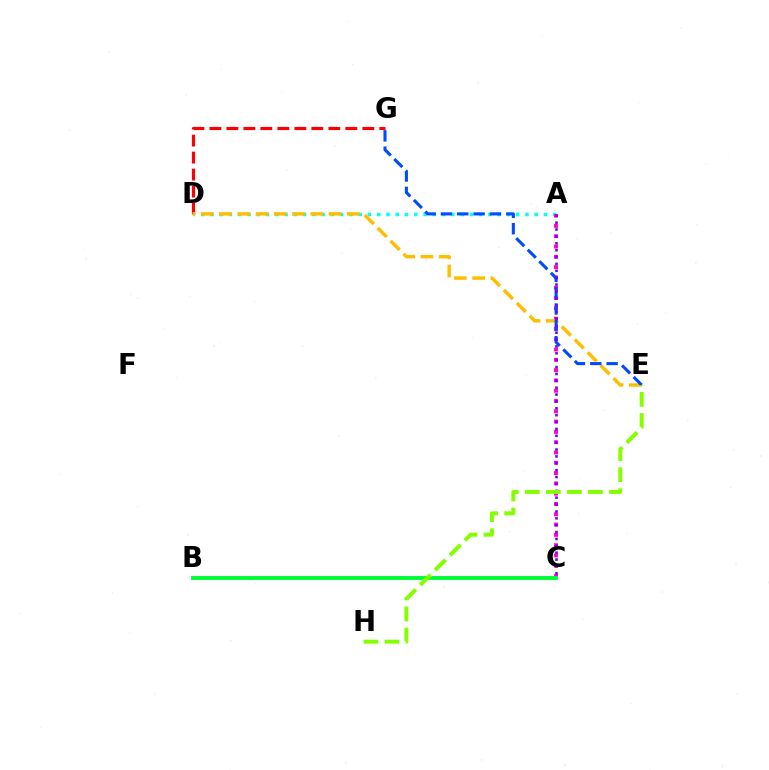{('A', 'D'): [{'color': '#00fff6', 'line_style': 'dotted', 'thickness': 2.52}], ('A', 'C'): [{'color': '#ff00cf', 'line_style': 'dotted', 'thickness': 2.8}, {'color': '#7200ff', 'line_style': 'dotted', 'thickness': 1.87}], ('D', 'G'): [{'color': '#ff0000', 'line_style': 'dashed', 'thickness': 2.31}], ('D', 'E'): [{'color': '#ffbd00', 'line_style': 'dashed', 'thickness': 2.48}], ('B', 'C'): [{'color': '#00ff39', 'line_style': 'solid', 'thickness': 2.83}], ('E', 'G'): [{'color': '#004bff', 'line_style': 'dashed', 'thickness': 2.22}], ('E', 'H'): [{'color': '#84ff00', 'line_style': 'dashed', 'thickness': 2.86}]}